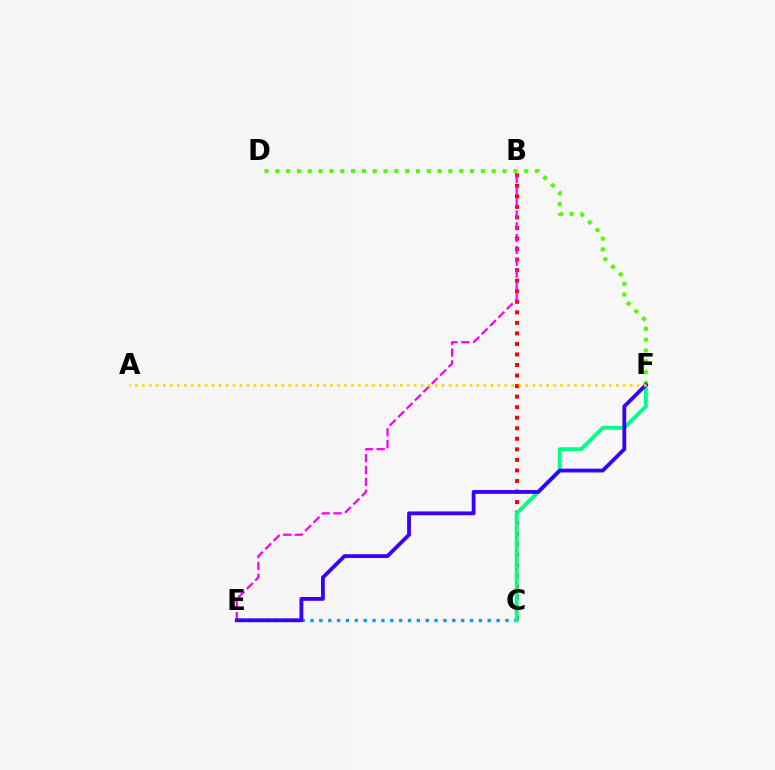{('B', 'C'): [{'color': '#ff0000', 'line_style': 'dotted', 'thickness': 2.86}], ('C', 'E'): [{'color': '#009eff', 'line_style': 'dotted', 'thickness': 2.41}], ('D', 'F'): [{'color': '#4fff00', 'line_style': 'dotted', 'thickness': 2.94}], ('B', 'E'): [{'color': '#ff00ed', 'line_style': 'dashed', 'thickness': 1.61}], ('C', 'F'): [{'color': '#00ff86', 'line_style': 'solid', 'thickness': 2.78}], ('E', 'F'): [{'color': '#3700ff', 'line_style': 'solid', 'thickness': 2.74}], ('A', 'F'): [{'color': '#ffd500', 'line_style': 'dotted', 'thickness': 1.89}]}